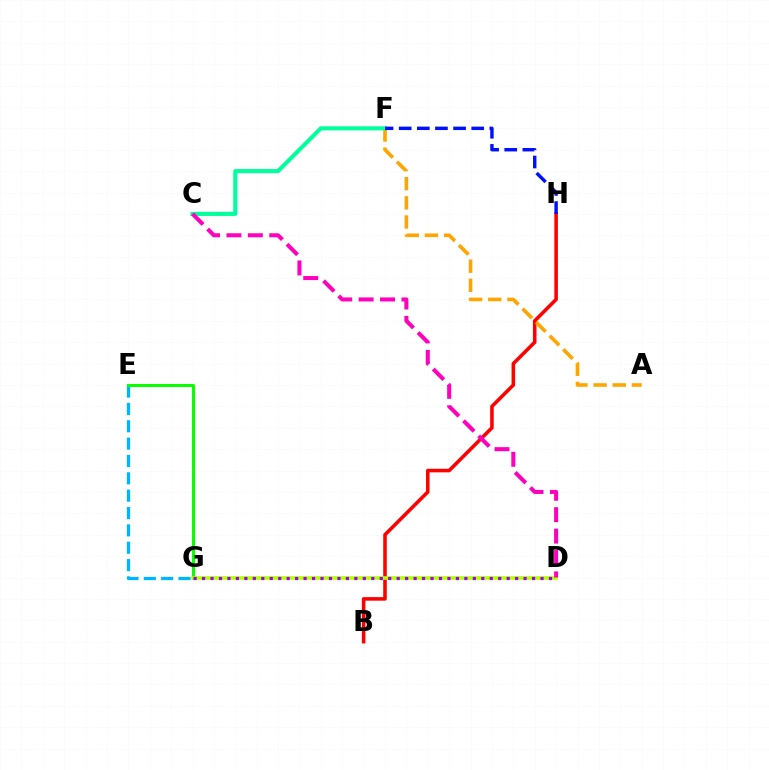{('E', 'G'): [{'color': '#00b5ff', 'line_style': 'dashed', 'thickness': 2.36}, {'color': '#08ff00', 'line_style': 'solid', 'thickness': 2.16}], ('B', 'H'): [{'color': '#ff0000', 'line_style': 'solid', 'thickness': 2.56}], ('A', 'F'): [{'color': '#ffa500', 'line_style': 'dashed', 'thickness': 2.6}], ('D', 'G'): [{'color': '#b3ff00', 'line_style': 'solid', 'thickness': 2.61}, {'color': '#9b00ff', 'line_style': 'dotted', 'thickness': 2.3}], ('C', 'F'): [{'color': '#00ff9d', 'line_style': 'solid', 'thickness': 2.95}], ('F', 'H'): [{'color': '#0010ff', 'line_style': 'dashed', 'thickness': 2.46}], ('C', 'D'): [{'color': '#ff00bd', 'line_style': 'dashed', 'thickness': 2.91}]}